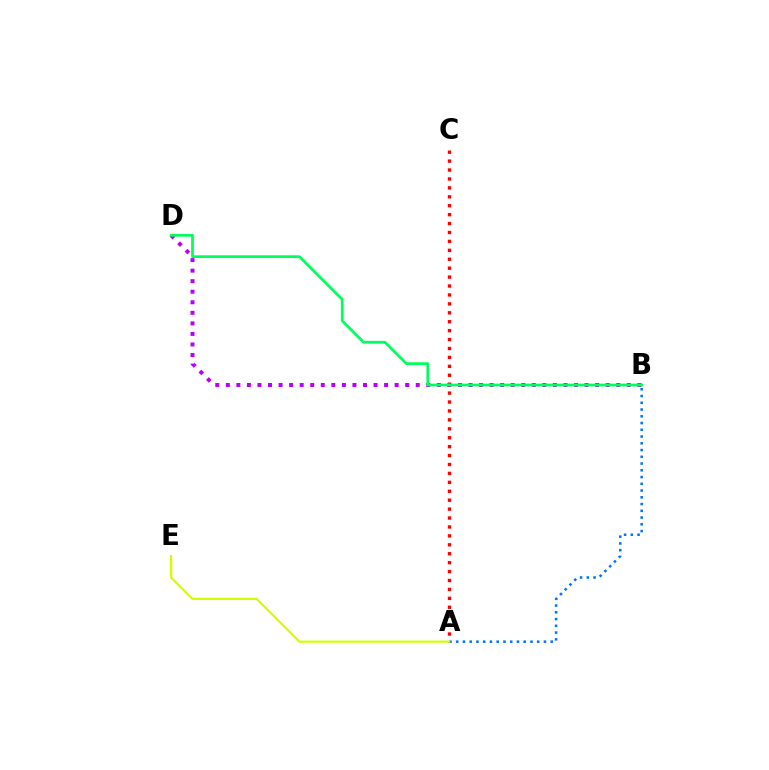{('A', 'C'): [{'color': '#ff0000', 'line_style': 'dotted', 'thickness': 2.42}], ('B', 'D'): [{'color': '#b900ff', 'line_style': 'dotted', 'thickness': 2.87}, {'color': '#00ff5c', 'line_style': 'solid', 'thickness': 1.97}], ('A', 'B'): [{'color': '#0074ff', 'line_style': 'dotted', 'thickness': 1.83}], ('A', 'E'): [{'color': '#d1ff00', 'line_style': 'solid', 'thickness': 1.6}]}